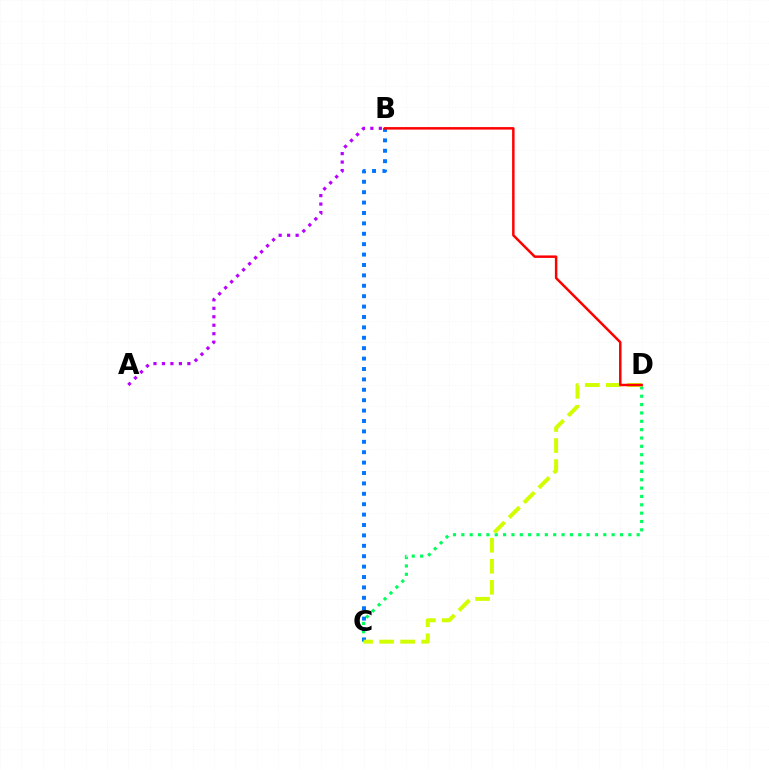{('C', 'D'): [{'color': '#00ff5c', 'line_style': 'dotted', 'thickness': 2.27}, {'color': '#d1ff00', 'line_style': 'dashed', 'thickness': 2.86}], ('B', 'C'): [{'color': '#0074ff', 'line_style': 'dotted', 'thickness': 2.83}], ('A', 'B'): [{'color': '#b900ff', 'line_style': 'dotted', 'thickness': 2.3}], ('B', 'D'): [{'color': '#ff0000', 'line_style': 'solid', 'thickness': 1.79}]}